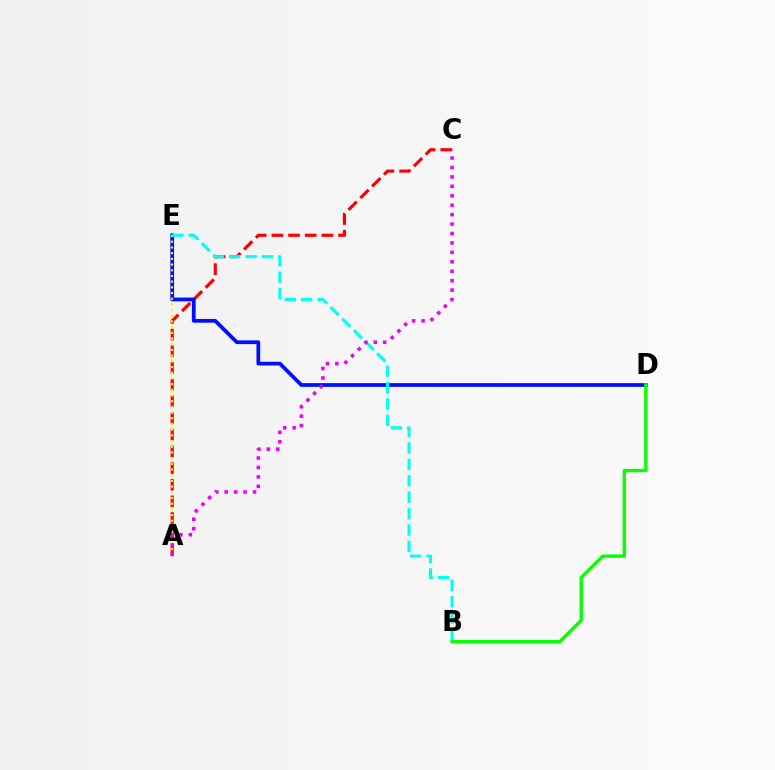{('A', 'C'): [{'color': '#ff0000', 'line_style': 'dashed', 'thickness': 2.27}, {'color': '#ee00ff', 'line_style': 'dotted', 'thickness': 2.56}], ('D', 'E'): [{'color': '#0010ff', 'line_style': 'solid', 'thickness': 2.71}], ('B', 'D'): [{'color': '#08ff00', 'line_style': 'solid', 'thickness': 2.41}], ('A', 'E'): [{'color': '#fcf500', 'line_style': 'dotted', 'thickness': 1.55}], ('B', 'E'): [{'color': '#00fff6', 'line_style': 'dashed', 'thickness': 2.23}]}